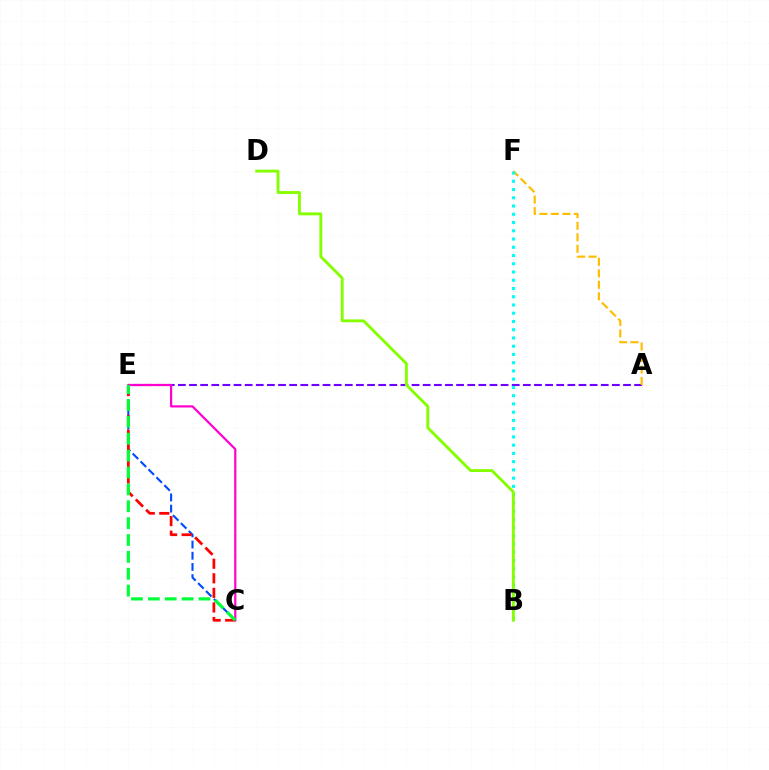{('A', 'E'): [{'color': '#7200ff', 'line_style': 'dashed', 'thickness': 1.51}], ('A', 'F'): [{'color': '#ffbd00', 'line_style': 'dashed', 'thickness': 1.56}], ('C', 'E'): [{'color': '#ff00cf', 'line_style': 'solid', 'thickness': 1.59}, {'color': '#004bff', 'line_style': 'dashed', 'thickness': 1.52}, {'color': '#ff0000', 'line_style': 'dashed', 'thickness': 1.98}, {'color': '#00ff39', 'line_style': 'dashed', 'thickness': 2.29}], ('B', 'F'): [{'color': '#00fff6', 'line_style': 'dotted', 'thickness': 2.24}], ('B', 'D'): [{'color': '#84ff00', 'line_style': 'solid', 'thickness': 2.06}]}